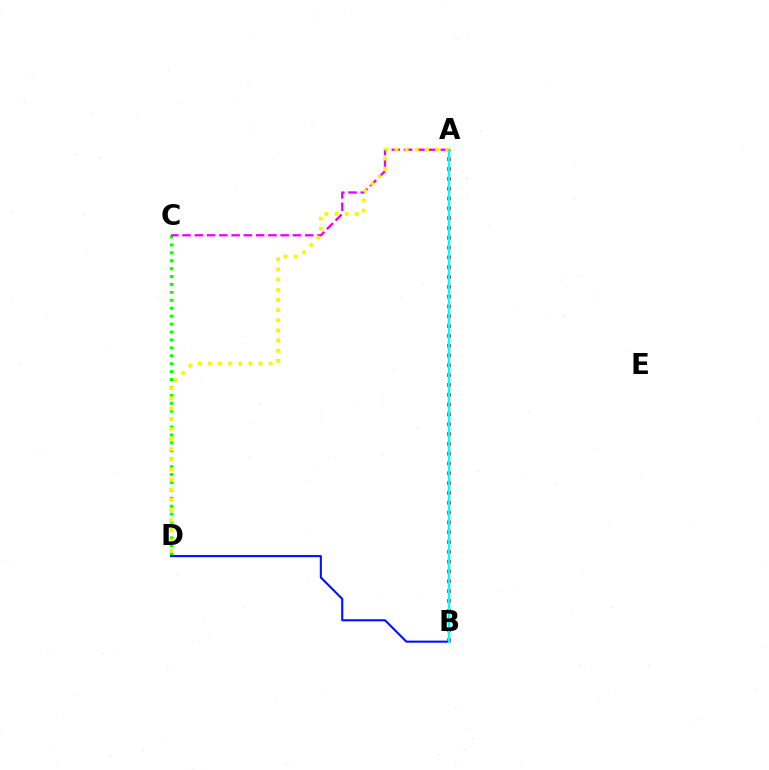{('C', 'D'): [{'color': '#08ff00', 'line_style': 'dotted', 'thickness': 2.15}], ('A', 'B'): [{'color': '#ff0000', 'line_style': 'dotted', 'thickness': 2.67}, {'color': '#00fff6', 'line_style': 'solid', 'thickness': 1.76}], ('A', 'C'): [{'color': '#ee00ff', 'line_style': 'dashed', 'thickness': 1.67}], ('B', 'D'): [{'color': '#0010ff', 'line_style': 'solid', 'thickness': 1.5}], ('A', 'D'): [{'color': '#fcf500', 'line_style': 'dotted', 'thickness': 2.76}]}